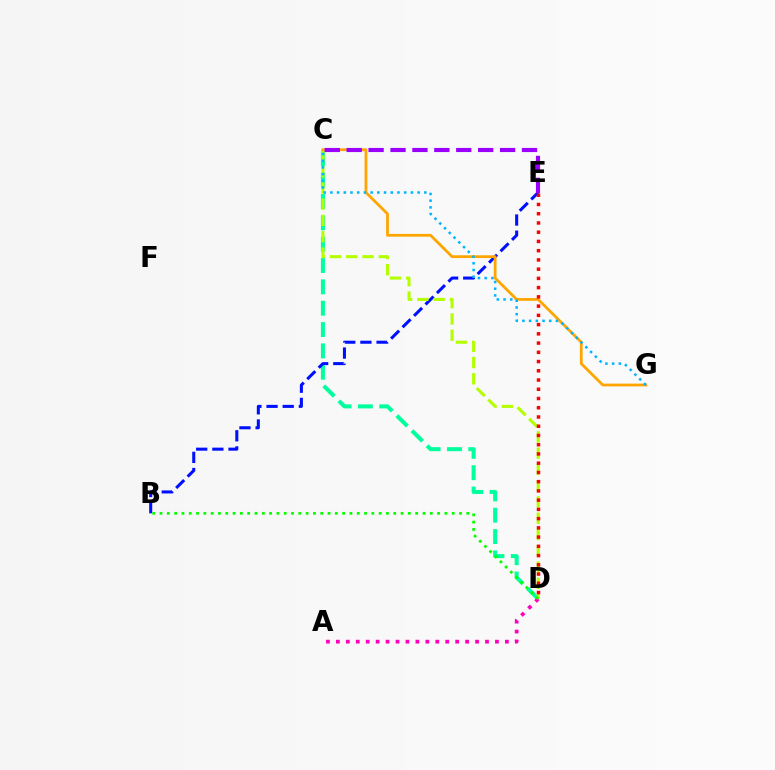{('C', 'D'): [{'color': '#00ff9d', 'line_style': 'dashed', 'thickness': 2.9}, {'color': '#b3ff00', 'line_style': 'dashed', 'thickness': 2.21}], ('B', 'E'): [{'color': '#0010ff', 'line_style': 'dashed', 'thickness': 2.2}], ('A', 'D'): [{'color': '#ff00bd', 'line_style': 'dotted', 'thickness': 2.7}], ('C', 'G'): [{'color': '#ffa500', 'line_style': 'solid', 'thickness': 1.99}, {'color': '#00b5ff', 'line_style': 'dotted', 'thickness': 1.82}], ('D', 'E'): [{'color': '#ff0000', 'line_style': 'dotted', 'thickness': 2.51}], ('C', 'E'): [{'color': '#9b00ff', 'line_style': 'dashed', 'thickness': 2.98}], ('B', 'D'): [{'color': '#08ff00', 'line_style': 'dotted', 'thickness': 1.98}]}